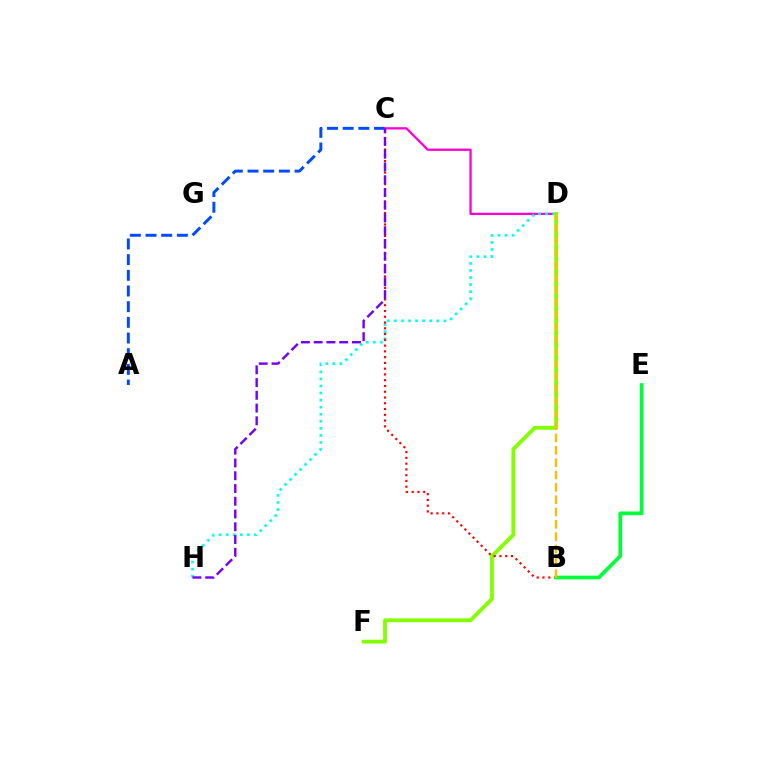{('A', 'C'): [{'color': '#004bff', 'line_style': 'dashed', 'thickness': 2.13}], ('C', 'D'): [{'color': '#ff00cf', 'line_style': 'solid', 'thickness': 1.64}], ('D', 'H'): [{'color': '#00fff6', 'line_style': 'dotted', 'thickness': 1.92}], ('D', 'F'): [{'color': '#84ff00', 'line_style': 'solid', 'thickness': 2.76}], ('B', 'C'): [{'color': '#ff0000', 'line_style': 'dotted', 'thickness': 1.57}], ('B', 'E'): [{'color': '#00ff39', 'line_style': 'solid', 'thickness': 2.66}], ('C', 'H'): [{'color': '#7200ff', 'line_style': 'dashed', 'thickness': 1.73}], ('B', 'D'): [{'color': '#ffbd00', 'line_style': 'dashed', 'thickness': 1.68}]}